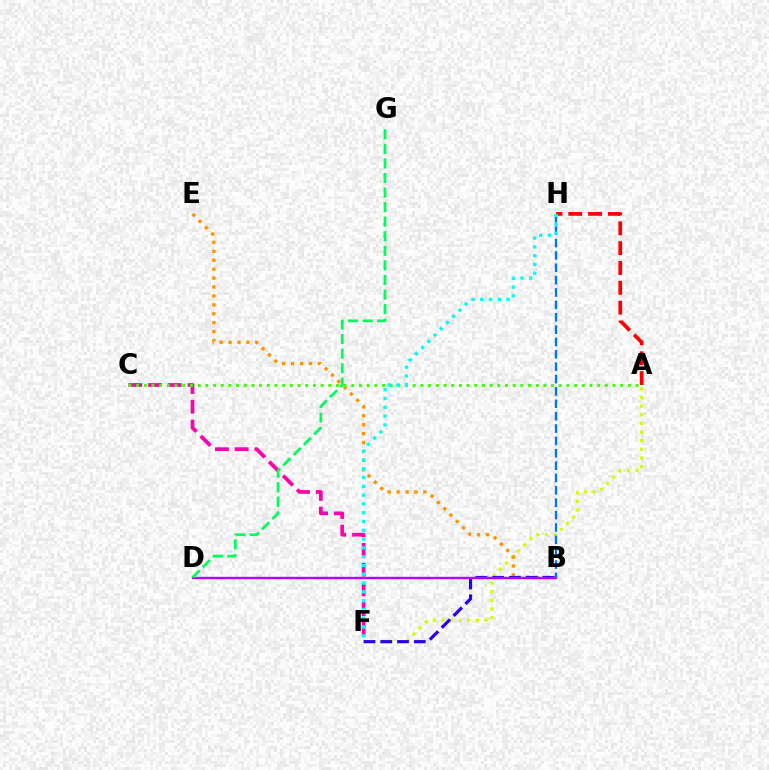{('A', 'F'): [{'color': '#d1ff00', 'line_style': 'dotted', 'thickness': 2.35}], ('A', 'H'): [{'color': '#ff0000', 'line_style': 'dashed', 'thickness': 2.69}], ('B', 'E'): [{'color': '#ff9400', 'line_style': 'dotted', 'thickness': 2.42}], ('B', 'F'): [{'color': '#2500ff', 'line_style': 'dashed', 'thickness': 2.28}], ('B', 'H'): [{'color': '#0074ff', 'line_style': 'dashed', 'thickness': 1.68}], ('C', 'F'): [{'color': '#ff00ac', 'line_style': 'dashed', 'thickness': 2.68}], ('A', 'C'): [{'color': '#3dff00', 'line_style': 'dotted', 'thickness': 2.09}], ('F', 'H'): [{'color': '#00fff6', 'line_style': 'dotted', 'thickness': 2.39}], ('B', 'D'): [{'color': '#b900ff', 'line_style': 'solid', 'thickness': 1.72}], ('D', 'G'): [{'color': '#00ff5c', 'line_style': 'dashed', 'thickness': 1.98}]}